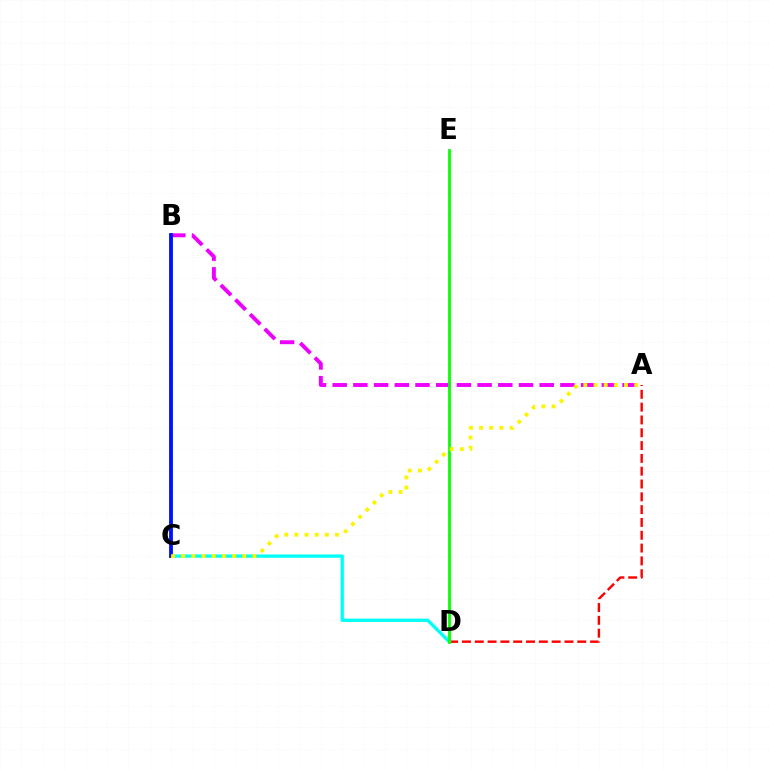{('A', 'D'): [{'color': '#ff0000', 'line_style': 'dashed', 'thickness': 1.74}], ('C', 'D'): [{'color': '#00fff6', 'line_style': 'solid', 'thickness': 2.39}], ('A', 'B'): [{'color': '#ee00ff', 'line_style': 'dashed', 'thickness': 2.81}], ('D', 'E'): [{'color': '#08ff00', 'line_style': 'solid', 'thickness': 1.99}], ('B', 'C'): [{'color': '#0010ff', 'line_style': 'solid', 'thickness': 2.74}], ('A', 'C'): [{'color': '#fcf500', 'line_style': 'dotted', 'thickness': 2.76}]}